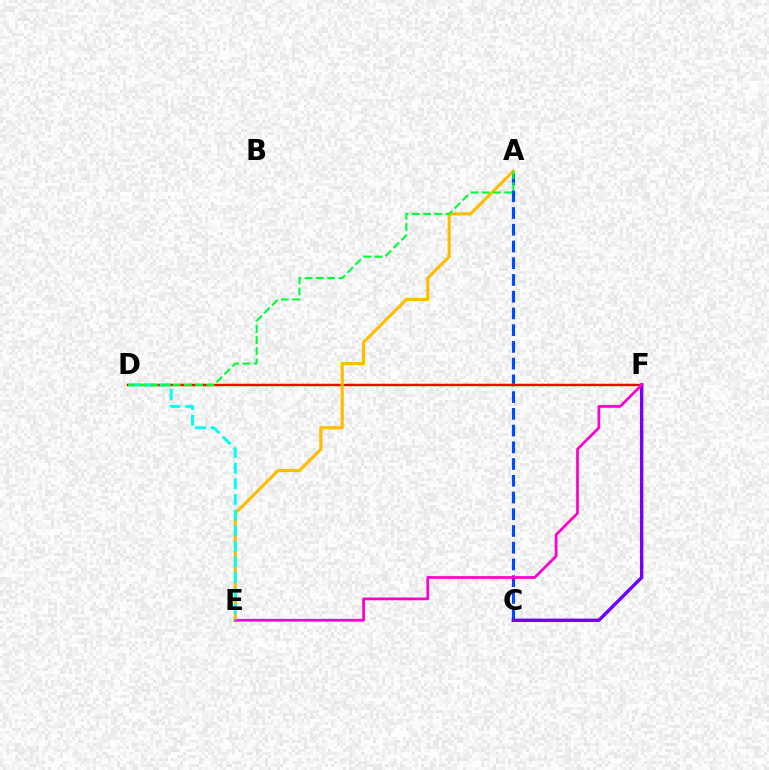{('A', 'C'): [{'color': '#004bff', 'line_style': 'dashed', 'thickness': 2.27}], ('D', 'F'): [{'color': '#84ff00', 'line_style': 'solid', 'thickness': 1.78}, {'color': '#ff0000', 'line_style': 'solid', 'thickness': 1.7}], ('C', 'F'): [{'color': '#7200ff', 'line_style': 'solid', 'thickness': 2.44}], ('A', 'E'): [{'color': '#ffbd00', 'line_style': 'solid', 'thickness': 2.26}], ('E', 'F'): [{'color': '#ff00cf', 'line_style': 'solid', 'thickness': 1.97}], ('D', 'E'): [{'color': '#00fff6', 'line_style': 'dashed', 'thickness': 2.13}], ('A', 'D'): [{'color': '#00ff39', 'line_style': 'dashed', 'thickness': 1.53}]}